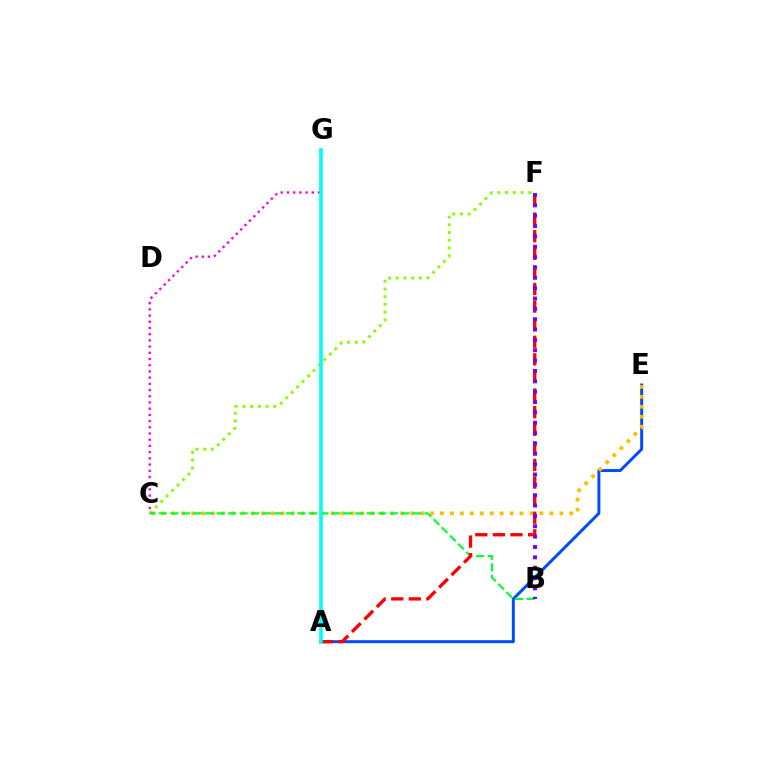{('A', 'E'): [{'color': '#004bff', 'line_style': 'solid', 'thickness': 2.13}], ('C', 'E'): [{'color': '#ffbd00', 'line_style': 'dotted', 'thickness': 2.7}], ('C', 'F'): [{'color': '#84ff00', 'line_style': 'dotted', 'thickness': 2.1}], ('B', 'C'): [{'color': '#00ff39', 'line_style': 'dashed', 'thickness': 1.57}], ('A', 'F'): [{'color': '#ff0000', 'line_style': 'dashed', 'thickness': 2.39}], ('B', 'F'): [{'color': '#7200ff', 'line_style': 'dotted', 'thickness': 2.81}], ('C', 'G'): [{'color': '#ff00cf', 'line_style': 'dotted', 'thickness': 1.69}], ('A', 'G'): [{'color': '#00fff6', 'line_style': 'solid', 'thickness': 2.63}]}